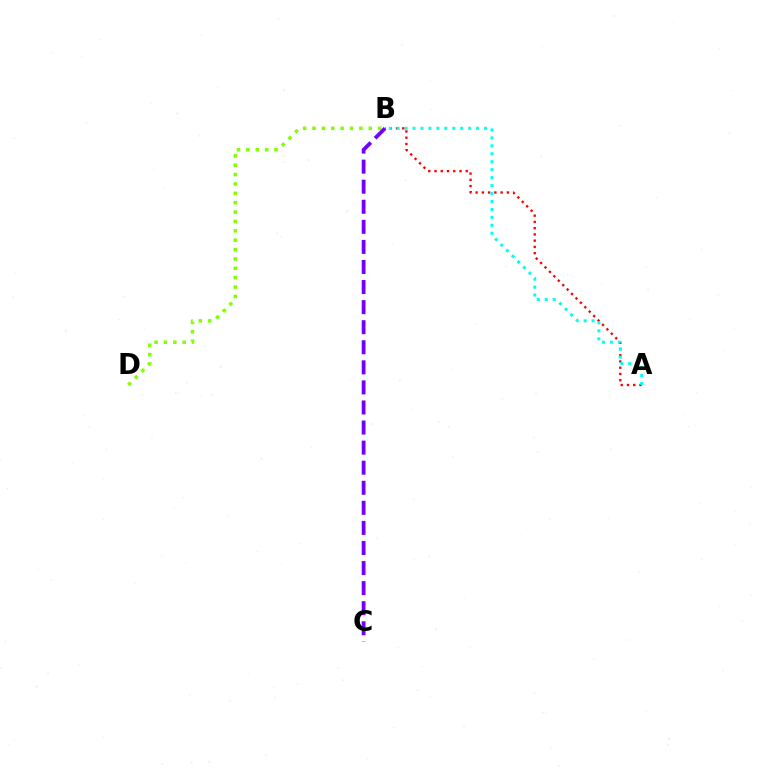{('B', 'D'): [{'color': '#84ff00', 'line_style': 'dotted', 'thickness': 2.55}], ('A', 'B'): [{'color': '#ff0000', 'line_style': 'dotted', 'thickness': 1.7}, {'color': '#00fff6', 'line_style': 'dotted', 'thickness': 2.16}], ('B', 'C'): [{'color': '#7200ff', 'line_style': 'dashed', 'thickness': 2.73}]}